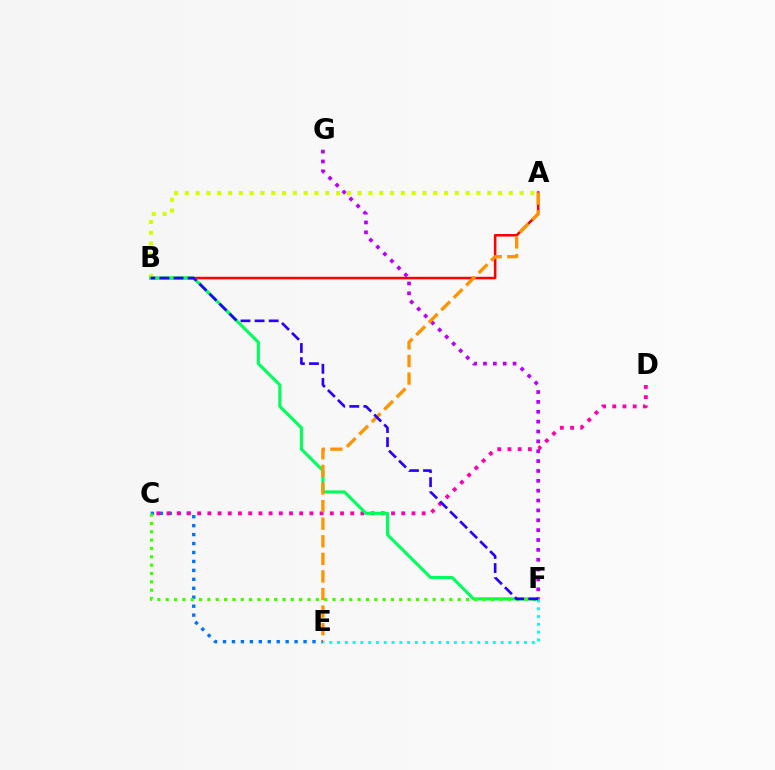{('A', 'B'): [{'color': '#ff0000', 'line_style': 'solid', 'thickness': 1.84}, {'color': '#d1ff00', 'line_style': 'dotted', 'thickness': 2.93}], ('C', 'E'): [{'color': '#0074ff', 'line_style': 'dotted', 'thickness': 2.43}], ('E', 'F'): [{'color': '#00fff6', 'line_style': 'dotted', 'thickness': 2.12}], ('C', 'D'): [{'color': '#ff00ac', 'line_style': 'dotted', 'thickness': 2.77}], ('B', 'F'): [{'color': '#00ff5c', 'line_style': 'solid', 'thickness': 2.25}, {'color': '#2500ff', 'line_style': 'dashed', 'thickness': 1.92}], ('F', 'G'): [{'color': '#b900ff', 'line_style': 'dotted', 'thickness': 2.68}], ('C', 'F'): [{'color': '#3dff00', 'line_style': 'dotted', 'thickness': 2.27}], ('A', 'E'): [{'color': '#ff9400', 'line_style': 'dashed', 'thickness': 2.39}]}